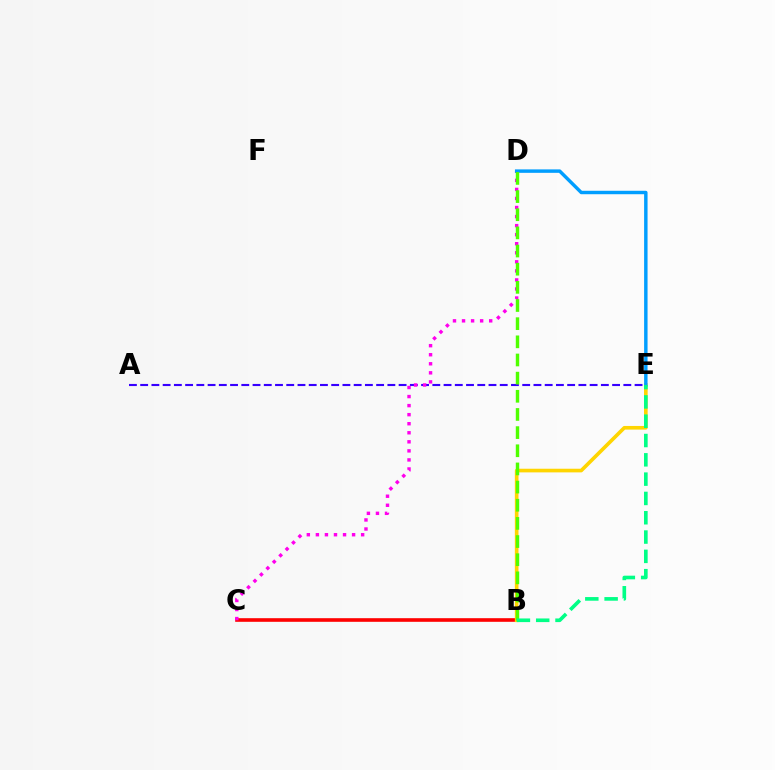{('B', 'C'): [{'color': '#ff0000', 'line_style': 'solid', 'thickness': 2.6}], ('B', 'E'): [{'color': '#ffd500', 'line_style': 'solid', 'thickness': 2.62}, {'color': '#00ff86', 'line_style': 'dashed', 'thickness': 2.62}], ('A', 'E'): [{'color': '#3700ff', 'line_style': 'dashed', 'thickness': 1.53}], ('C', 'D'): [{'color': '#ff00ed', 'line_style': 'dotted', 'thickness': 2.46}], ('D', 'E'): [{'color': '#009eff', 'line_style': 'solid', 'thickness': 2.48}], ('B', 'D'): [{'color': '#4fff00', 'line_style': 'dashed', 'thickness': 2.47}]}